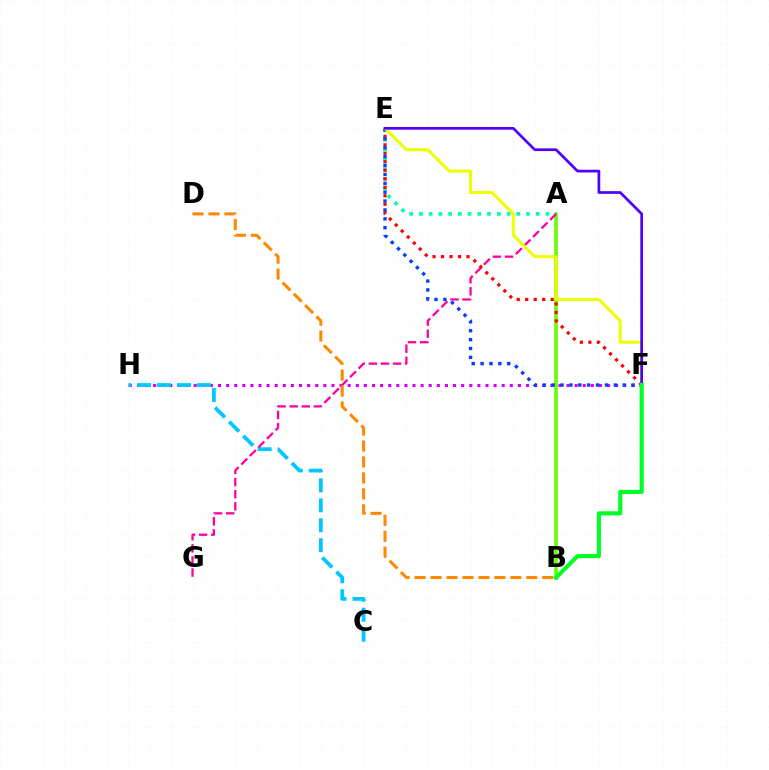{('F', 'H'): [{'color': '#d600ff', 'line_style': 'dotted', 'thickness': 2.2}], ('A', 'B'): [{'color': '#66ff00', 'line_style': 'solid', 'thickness': 2.6}], ('A', 'E'): [{'color': '#00ffaf', 'line_style': 'dotted', 'thickness': 2.64}], ('C', 'H'): [{'color': '#00c7ff', 'line_style': 'dashed', 'thickness': 2.71}], ('A', 'G'): [{'color': '#ff00a0', 'line_style': 'dashed', 'thickness': 1.65}], ('E', 'F'): [{'color': '#ff0000', 'line_style': 'dotted', 'thickness': 2.31}, {'color': '#003fff', 'line_style': 'dotted', 'thickness': 2.41}, {'color': '#eeff00', 'line_style': 'solid', 'thickness': 2.17}, {'color': '#4f00ff', 'line_style': 'solid', 'thickness': 1.96}], ('B', 'D'): [{'color': '#ff8800', 'line_style': 'dashed', 'thickness': 2.17}], ('B', 'F'): [{'color': '#00ff27', 'line_style': 'solid', 'thickness': 2.97}]}